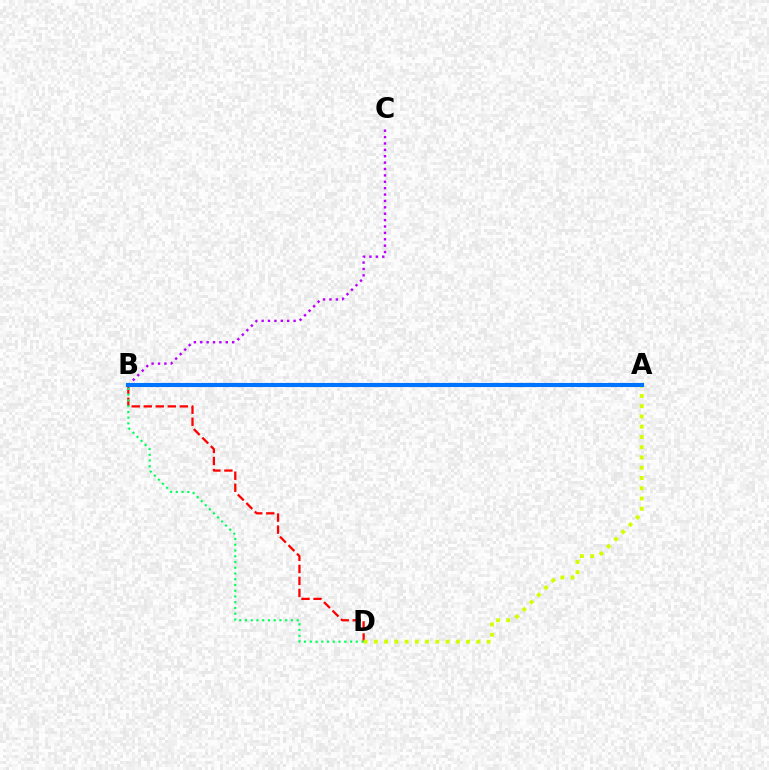{('B', 'D'): [{'color': '#ff0000', 'line_style': 'dashed', 'thickness': 1.63}, {'color': '#00ff5c', 'line_style': 'dotted', 'thickness': 1.56}], ('B', 'C'): [{'color': '#b900ff', 'line_style': 'dotted', 'thickness': 1.74}], ('A', 'D'): [{'color': '#d1ff00', 'line_style': 'dotted', 'thickness': 2.79}], ('A', 'B'): [{'color': '#0074ff', 'line_style': 'solid', 'thickness': 2.95}]}